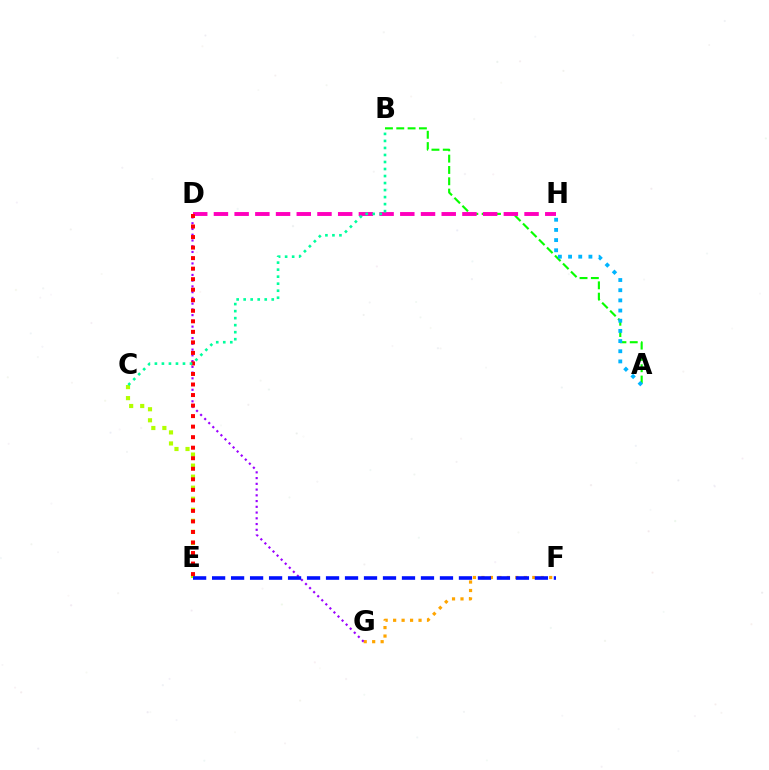{('F', 'G'): [{'color': '#ffa500', 'line_style': 'dotted', 'thickness': 2.3}], ('D', 'G'): [{'color': '#9b00ff', 'line_style': 'dotted', 'thickness': 1.56}], ('A', 'B'): [{'color': '#08ff00', 'line_style': 'dashed', 'thickness': 1.54}], ('C', 'E'): [{'color': '#b3ff00', 'line_style': 'dotted', 'thickness': 3.0}], ('D', 'H'): [{'color': '#ff00bd', 'line_style': 'dashed', 'thickness': 2.81}], ('D', 'E'): [{'color': '#ff0000', 'line_style': 'dotted', 'thickness': 2.86}], ('A', 'H'): [{'color': '#00b5ff', 'line_style': 'dotted', 'thickness': 2.76}], ('E', 'F'): [{'color': '#0010ff', 'line_style': 'dashed', 'thickness': 2.58}], ('B', 'C'): [{'color': '#00ff9d', 'line_style': 'dotted', 'thickness': 1.91}]}